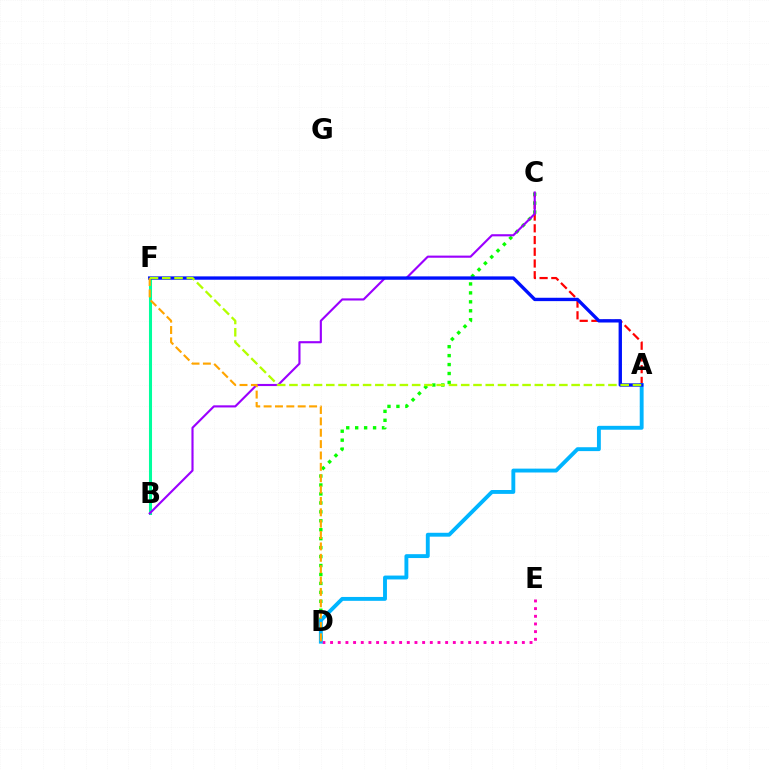{('D', 'E'): [{'color': '#ff00bd', 'line_style': 'dotted', 'thickness': 2.08}], ('A', 'C'): [{'color': '#ff0000', 'line_style': 'dashed', 'thickness': 1.59}], ('C', 'D'): [{'color': '#08ff00', 'line_style': 'dotted', 'thickness': 2.43}], ('B', 'F'): [{'color': '#00ff9d', 'line_style': 'solid', 'thickness': 2.2}], ('B', 'C'): [{'color': '#9b00ff', 'line_style': 'solid', 'thickness': 1.54}], ('A', 'D'): [{'color': '#00b5ff', 'line_style': 'solid', 'thickness': 2.79}], ('A', 'F'): [{'color': '#0010ff', 'line_style': 'solid', 'thickness': 2.42}, {'color': '#b3ff00', 'line_style': 'dashed', 'thickness': 1.67}], ('D', 'F'): [{'color': '#ffa500', 'line_style': 'dashed', 'thickness': 1.54}]}